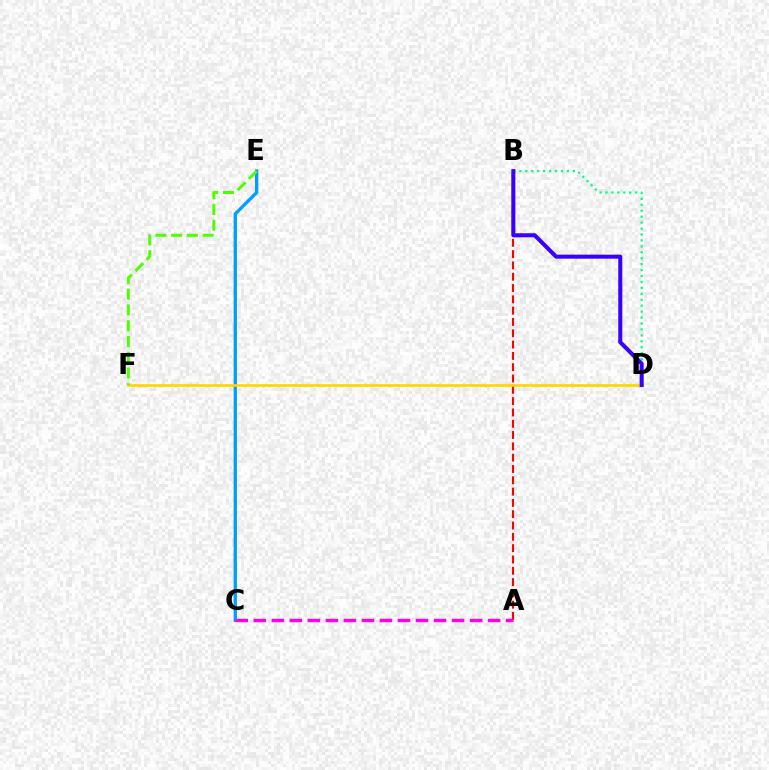{('A', 'B'): [{'color': '#ff0000', 'line_style': 'dashed', 'thickness': 1.54}], ('C', 'E'): [{'color': '#009eff', 'line_style': 'solid', 'thickness': 2.39}], ('D', 'F'): [{'color': '#ffd500', 'line_style': 'solid', 'thickness': 1.9}], ('B', 'D'): [{'color': '#00ff86', 'line_style': 'dotted', 'thickness': 1.61}, {'color': '#3700ff', 'line_style': 'solid', 'thickness': 2.91}], ('A', 'C'): [{'color': '#ff00ed', 'line_style': 'dashed', 'thickness': 2.45}], ('E', 'F'): [{'color': '#4fff00', 'line_style': 'dashed', 'thickness': 2.14}]}